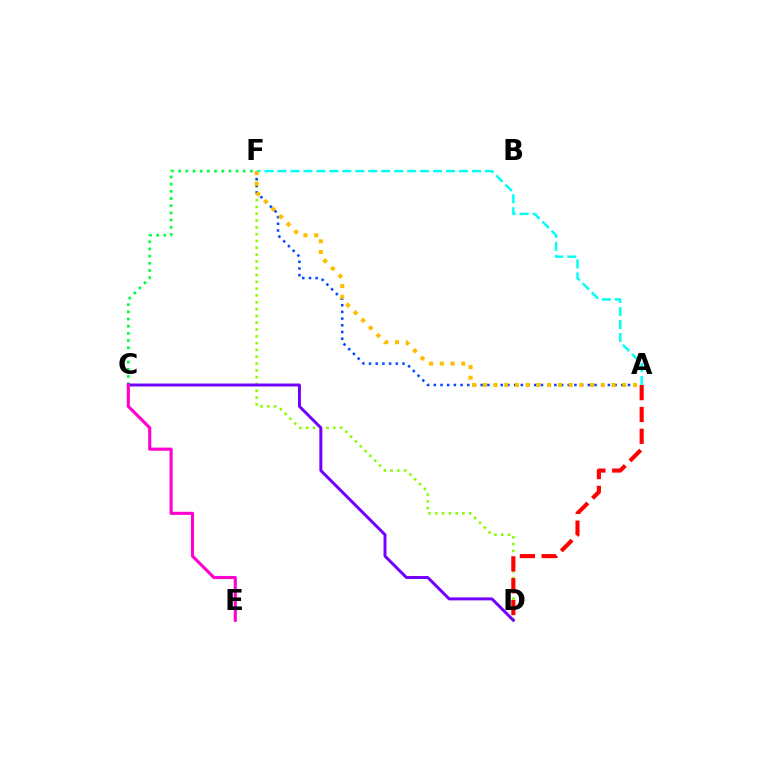{('D', 'F'): [{'color': '#84ff00', 'line_style': 'dotted', 'thickness': 1.85}], ('A', 'F'): [{'color': '#004bff', 'line_style': 'dotted', 'thickness': 1.82}, {'color': '#00fff6', 'line_style': 'dashed', 'thickness': 1.76}, {'color': '#ffbd00', 'line_style': 'dotted', 'thickness': 2.92}], ('C', 'F'): [{'color': '#00ff39', 'line_style': 'dotted', 'thickness': 1.95}], ('A', 'D'): [{'color': '#ff0000', 'line_style': 'dashed', 'thickness': 2.97}], ('C', 'D'): [{'color': '#7200ff', 'line_style': 'solid', 'thickness': 2.13}], ('C', 'E'): [{'color': '#ff00cf', 'line_style': 'solid', 'thickness': 2.24}]}